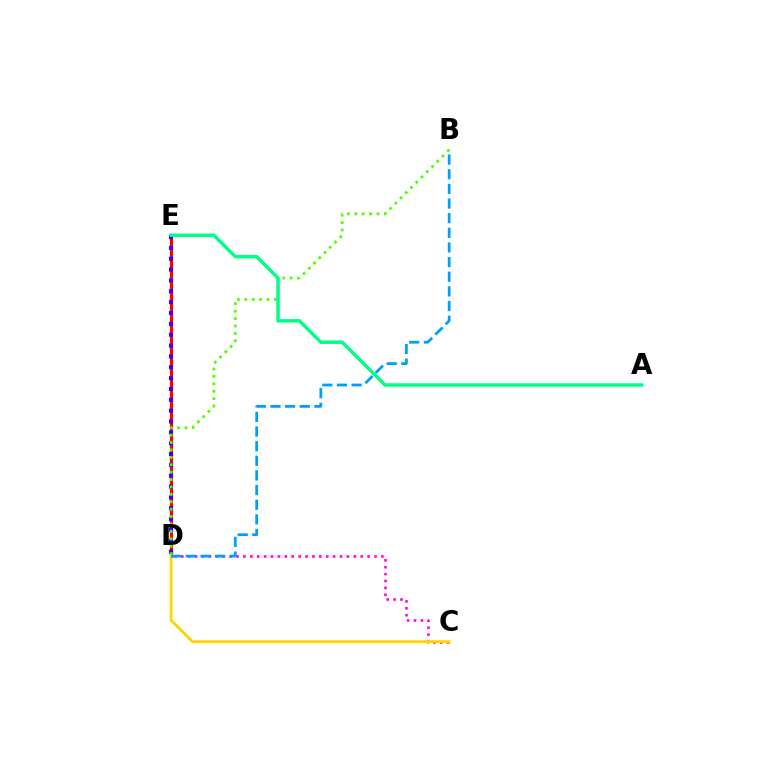{('D', 'E'): [{'color': '#ff0000', 'line_style': 'solid', 'thickness': 2.28}, {'color': '#3700ff', 'line_style': 'dotted', 'thickness': 2.95}], ('B', 'D'): [{'color': '#4fff00', 'line_style': 'dotted', 'thickness': 2.01}, {'color': '#009eff', 'line_style': 'dashed', 'thickness': 1.99}], ('C', 'D'): [{'color': '#ff00ed', 'line_style': 'dotted', 'thickness': 1.87}, {'color': '#ffd500', 'line_style': 'solid', 'thickness': 2.08}], ('A', 'E'): [{'color': '#00ff86', 'line_style': 'solid', 'thickness': 2.48}]}